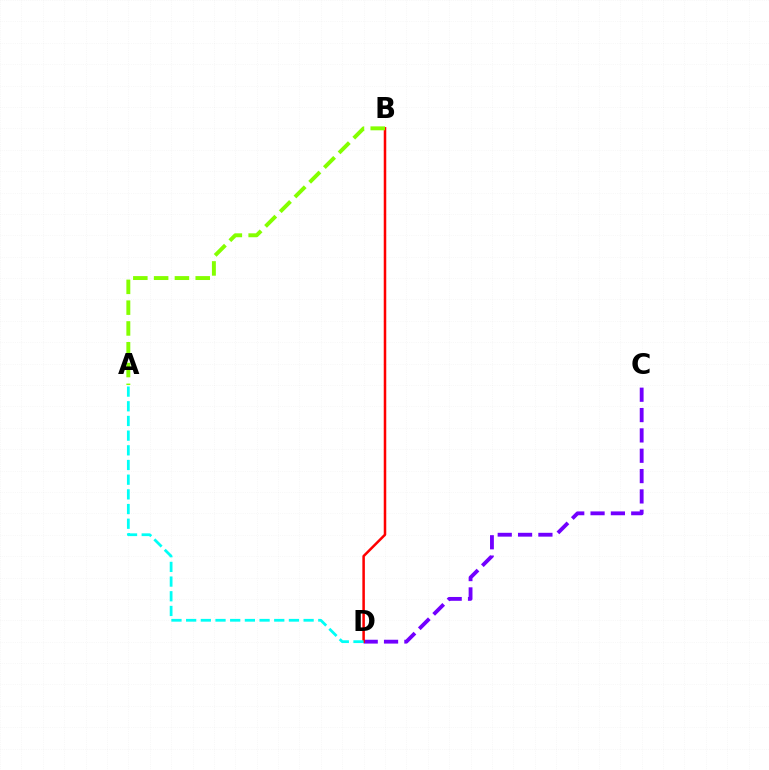{('C', 'D'): [{'color': '#7200ff', 'line_style': 'dashed', 'thickness': 2.76}], ('B', 'D'): [{'color': '#ff0000', 'line_style': 'solid', 'thickness': 1.82}], ('A', 'B'): [{'color': '#84ff00', 'line_style': 'dashed', 'thickness': 2.83}], ('A', 'D'): [{'color': '#00fff6', 'line_style': 'dashed', 'thickness': 1.99}]}